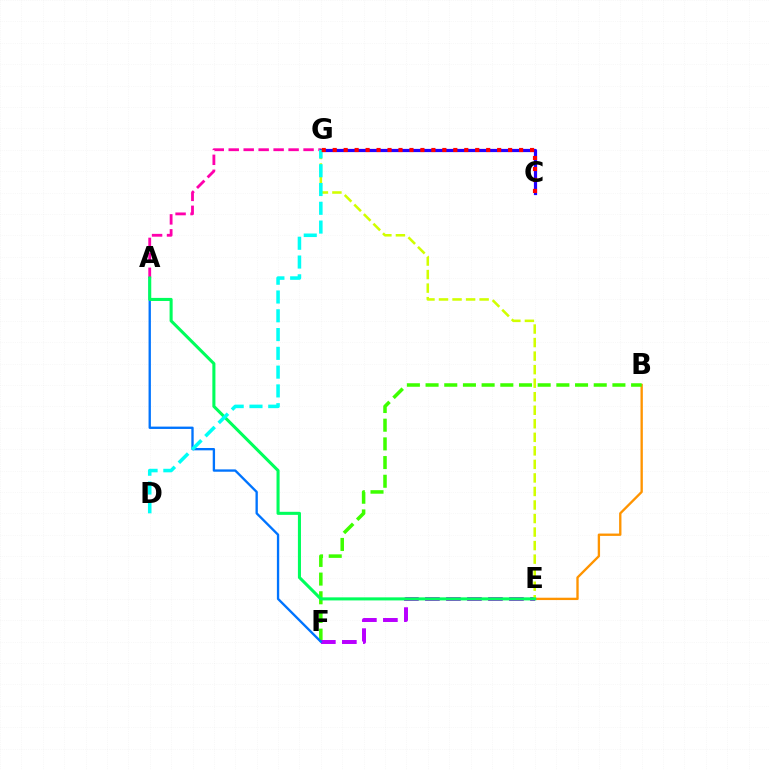{('B', 'E'): [{'color': '#ff9400', 'line_style': 'solid', 'thickness': 1.69}], ('B', 'F'): [{'color': '#3dff00', 'line_style': 'dashed', 'thickness': 2.54}], ('E', 'F'): [{'color': '#b900ff', 'line_style': 'dashed', 'thickness': 2.85}], ('E', 'G'): [{'color': '#d1ff00', 'line_style': 'dashed', 'thickness': 1.84}], ('A', 'G'): [{'color': '#ff00ac', 'line_style': 'dashed', 'thickness': 2.03}], ('C', 'G'): [{'color': '#2500ff', 'line_style': 'solid', 'thickness': 2.3}, {'color': '#ff0000', 'line_style': 'dotted', 'thickness': 2.98}], ('A', 'F'): [{'color': '#0074ff', 'line_style': 'solid', 'thickness': 1.69}], ('A', 'E'): [{'color': '#00ff5c', 'line_style': 'solid', 'thickness': 2.21}], ('D', 'G'): [{'color': '#00fff6', 'line_style': 'dashed', 'thickness': 2.55}]}